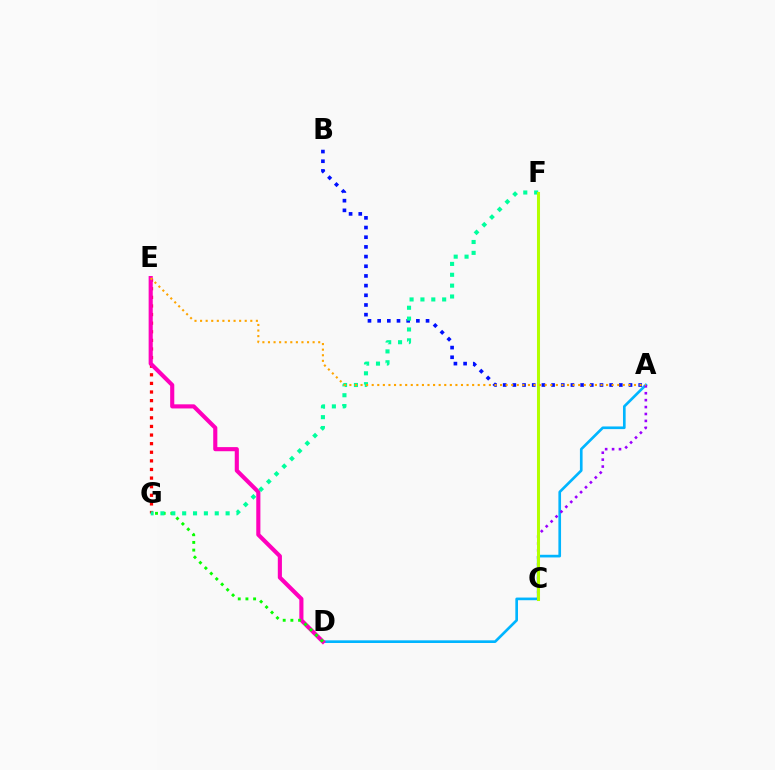{('A', 'D'): [{'color': '#00b5ff', 'line_style': 'solid', 'thickness': 1.91}], ('A', 'C'): [{'color': '#9b00ff', 'line_style': 'dotted', 'thickness': 1.88}], ('A', 'B'): [{'color': '#0010ff', 'line_style': 'dotted', 'thickness': 2.63}], ('E', 'G'): [{'color': '#ff0000', 'line_style': 'dotted', 'thickness': 2.34}], ('D', 'E'): [{'color': '#ff00bd', 'line_style': 'solid', 'thickness': 2.97}], ('D', 'G'): [{'color': '#08ff00', 'line_style': 'dotted', 'thickness': 2.09}], ('F', 'G'): [{'color': '#00ff9d', 'line_style': 'dotted', 'thickness': 2.95}], ('C', 'F'): [{'color': '#b3ff00', 'line_style': 'solid', 'thickness': 2.19}], ('A', 'E'): [{'color': '#ffa500', 'line_style': 'dotted', 'thickness': 1.52}]}